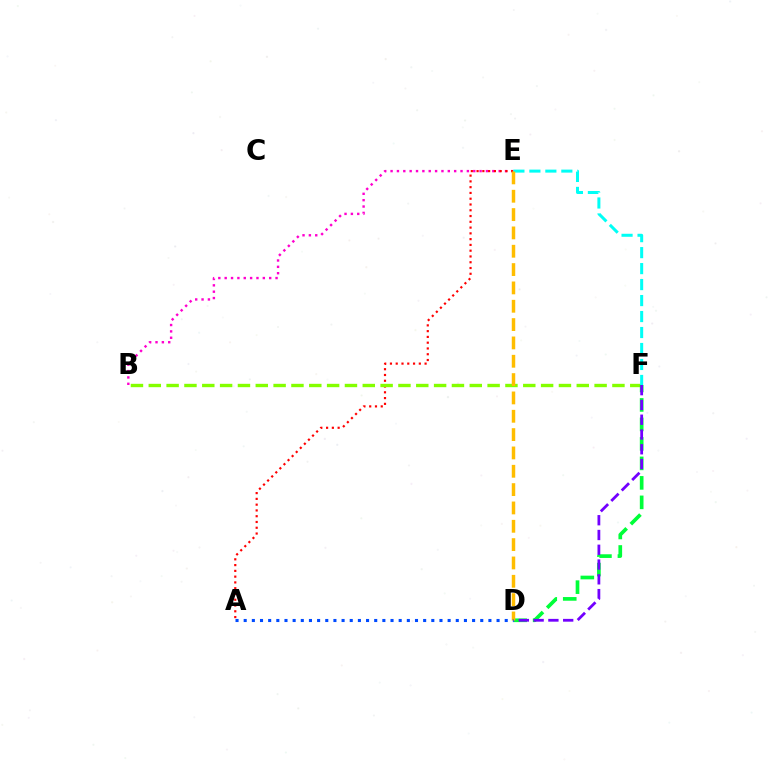{('B', 'E'): [{'color': '#ff00cf', 'line_style': 'dotted', 'thickness': 1.73}], ('A', 'E'): [{'color': '#ff0000', 'line_style': 'dotted', 'thickness': 1.57}], ('B', 'F'): [{'color': '#84ff00', 'line_style': 'dashed', 'thickness': 2.42}], ('E', 'F'): [{'color': '#00fff6', 'line_style': 'dashed', 'thickness': 2.17}], ('D', 'F'): [{'color': '#00ff39', 'line_style': 'dashed', 'thickness': 2.65}, {'color': '#7200ff', 'line_style': 'dashed', 'thickness': 2.01}], ('D', 'E'): [{'color': '#ffbd00', 'line_style': 'dashed', 'thickness': 2.49}], ('A', 'D'): [{'color': '#004bff', 'line_style': 'dotted', 'thickness': 2.22}]}